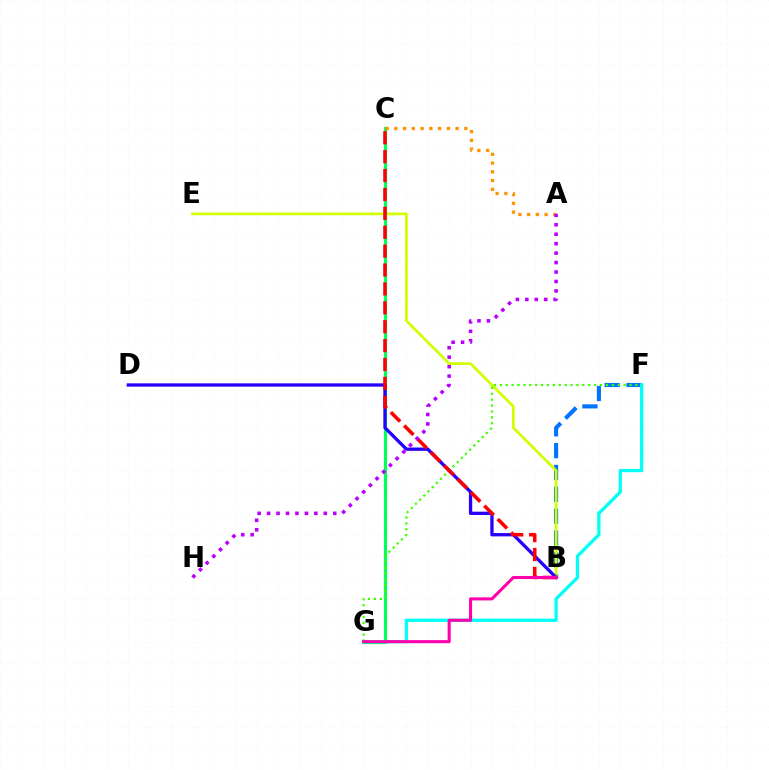{('B', 'F'): [{'color': '#0074ff', 'line_style': 'dashed', 'thickness': 2.97}], ('B', 'E'): [{'color': '#d1ff00', 'line_style': 'solid', 'thickness': 1.95}], ('C', 'G'): [{'color': '#00ff5c', 'line_style': 'solid', 'thickness': 2.3}], ('B', 'D'): [{'color': '#2500ff', 'line_style': 'solid', 'thickness': 2.38}], ('F', 'G'): [{'color': '#00fff6', 'line_style': 'solid', 'thickness': 2.37}, {'color': '#3dff00', 'line_style': 'dotted', 'thickness': 1.6}], ('B', 'C'): [{'color': '#ff0000', 'line_style': 'dashed', 'thickness': 2.57}], ('A', 'C'): [{'color': '#ff9400', 'line_style': 'dotted', 'thickness': 2.38}], ('B', 'G'): [{'color': '#ff00ac', 'line_style': 'solid', 'thickness': 2.21}], ('A', 'H'): [{'color': '#b900ff', 'line_style': 'dotted', 'thickness': 2.57}]}